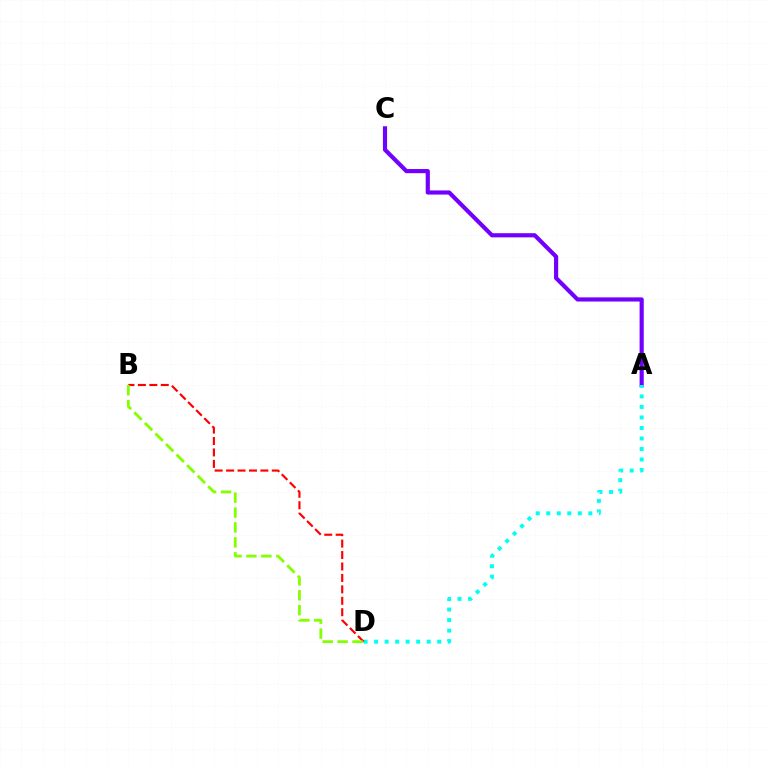{('A', 'C'): [{'color': '#7200ff', 'line_style': 'solid', 'thickness': 2.99}], ('A', 'D'): [{'color': '#00fff6', 'line_style': 'dotted', 'thickness': 2.86}], ('B', 'D'): [{'color': '#ff0000', 'line_style': 'dashed', 'thickness': 1.55}, {'color': '#84ff00', 'line_style': 'dashed', 'thickness': 2.03}]}